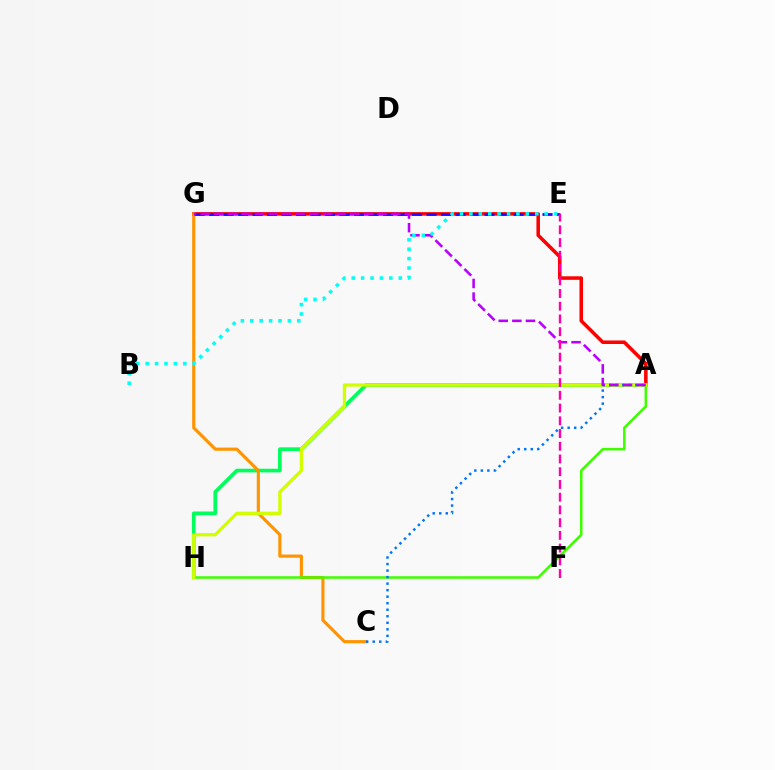{('A', 'G'): [{'color': '#ff0000', 'line_style': 'solid', 'thickness': 2.54}, {'color': '#b900ff', 'line_style': 'dashed', 'thickness': 1.85}], ('A', 'H'): [{'color': '#00ff5c', 'line_style': 'solid', 'thickness': 2.65}, {'color': '#3dff00', 'line_style': 'solid', 'thickness': 1.82}, {'color': '#d1ff00', 'line_style': 'solid', 'thickness': 2.37}], ('C', 'G'): [{'color': '#ff9400', 'line_style': 'solid', 'thickness': 2.27}], ('A', 'C'): [{'color': '#0074ff', 'line_style': 'dotted', 'thickness': 1.77}], ('E', 'G'): [{'color': '#2500ff', 'line_style': 'dashed', 'thickness': 1.97}], ('E', 'F'): [{'color': '#ff00ac', 'line_style': 'dashed', 'thickness': 1.73}], ('B', 'E'): [{'color': '#00fff6', 'line_style': 'dotted', 'thickness': 2.56}]}